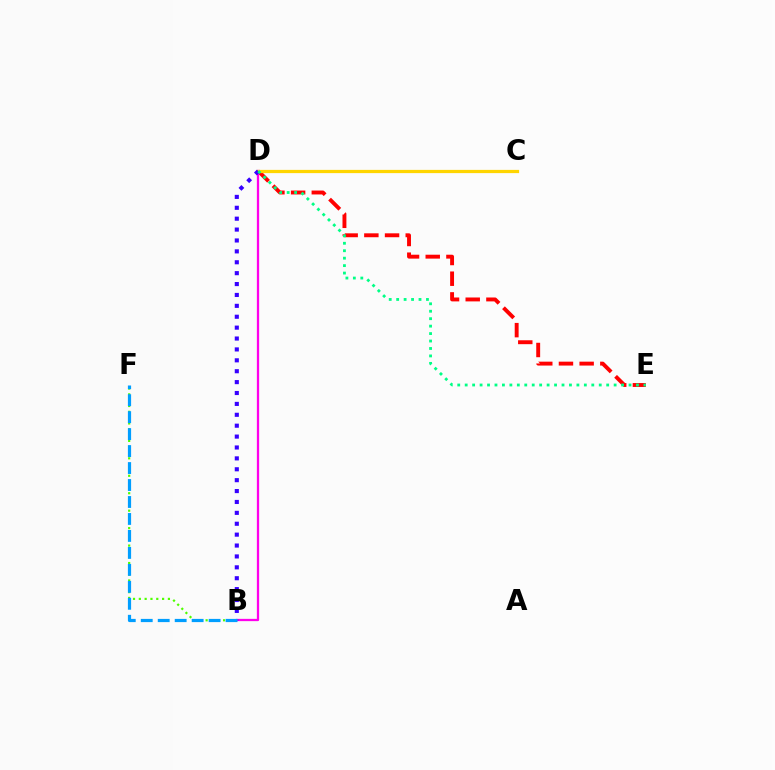{('B', 'F'): [{'color': '#4fff00', 'line_style': 'dotted', 'thickness': 1.58}, {'color': '#009eff', 'line_style': 'dashed', 'thickness': 2.31}], ('D', 'E'): [{'color': '#ff0000', 'line_style': 'dashed', 'thickness': 2.81}, {'color': '#00ff86', 'line_style': 'dotted', 'thickness': 2.02}], ('B', 'D'): [{'color': '#ff00ed', 'line_style': 'solid', 'thickness': 1.64}, {'color': '#3700ff', 'line_style': 'dotted', 'thickness': 2.96}], ('C', 'D'): [{'color': '#ffd500', 'line_style': 'solid', 'thickness': 2.33}]}